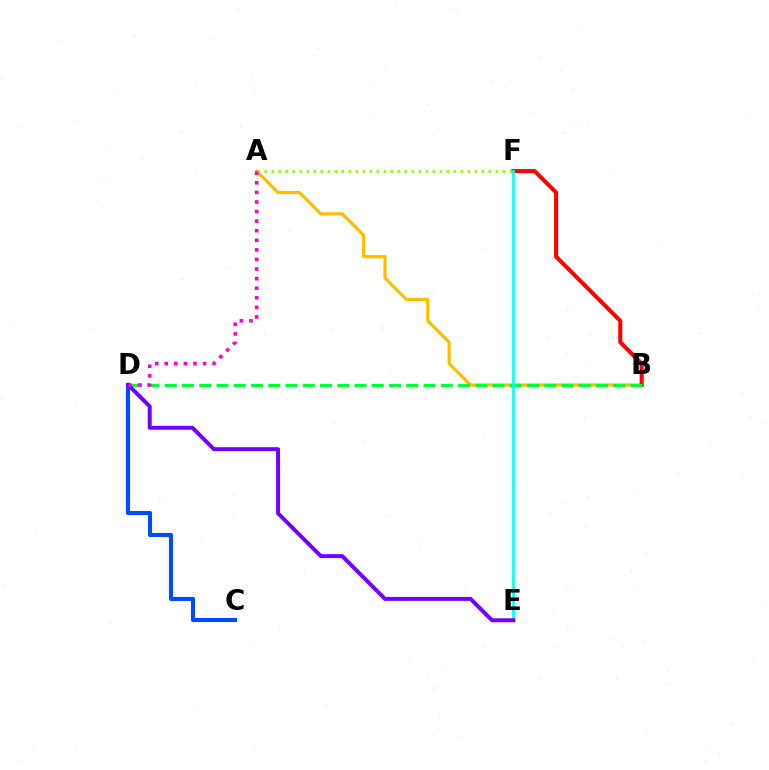{('A', 'B'): [{'color': '#ffbd00', 'line_style': 'solid', 'thickness': 2.3}], ('B', 'F'): [{'color': '#ff0000', 'line_style': 'solid', 'thickness': 2.93}], ('C', 'D'): [{'color': '#004bff', 'line_style': 'solid', 'thickness': 2.95}], ('B', 'D'): [{'color': '#00ff39', 'line_style': 'dashed', 'thickness': 2.34}], ('A', 'F'): [{'color': '#84ff00', 'line_style': 'dotted', 'thickness': 1.9}], ('E', 'F'): [{'color': '#00fff6', 'line_style': 'solid', 'thickness': 1.93}], ('D', 'E'): [{'color': '#7200ff', 'line_style': 'solid', 'thickness': 2.86}], ('A', 'D'): [{'color': '#ff00cf', 'line_style': 'dotted', 'thickness': 2.6}]}